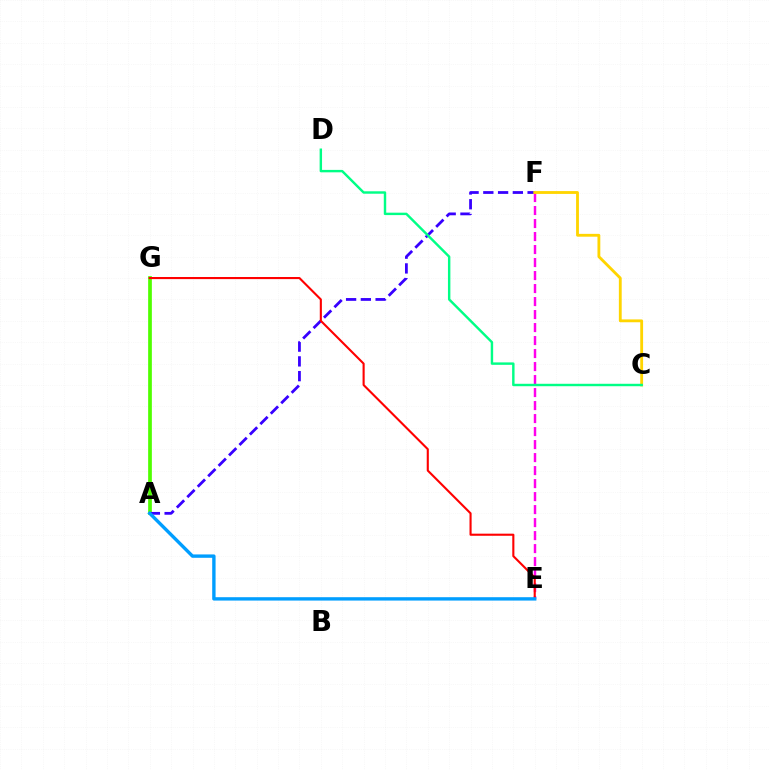{('A', 'G'): [{'color': '#4fff00', 'line_style': 'solid', 'thickness': 2.67}], ('E', 'F'): [{'color': '#ff00ed', 'line_style': 'dashed', 'thickness': 1.77}], ('A', 'F'): [{'color': '#3700ff', 'line_style': 'dashed', 'thickness': 2.0}], ('E', 'G'): [{'color': '#ff0000', 'line_style': 'solid', 'thickness': 1.52}], ('C', 'F'): [{'color': '#ffd500', 'line_style': 'solid', 'thickness': 2.04}], ('A', 'E'): [{'color': '#009eff', 'line_style': 'solid', 'thickness': 2.43}], ('C', 'D'): [{'color': '#00ff86', 'line_style': 'solid', 'thickness': 1.75}]}